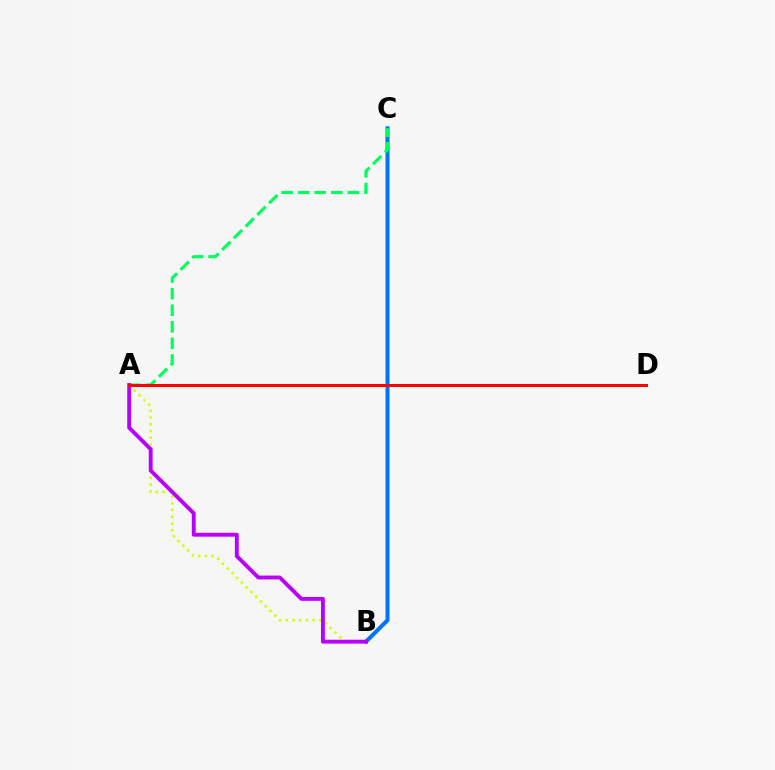{('B', 'C'): [{'color': '#0074ff', 'line_style': 'solid', 'thickness': 2.9}], ('A', 'B'): [{'color': '#d1ff00', 'line_style': 'dotted', 'thickness': 1.82}, {'color': '#b900ff', 'line_style': 'solid', 'thickness': 2.79}], ('A', 'C'): [{'color': '#00ff5c', 'line_style': 'dashed', 'thickness': 2.25}], ('A', 'D'): [{'color': '#ff0000', 'line_style': 'solid', 'thickness': 2.18}]}